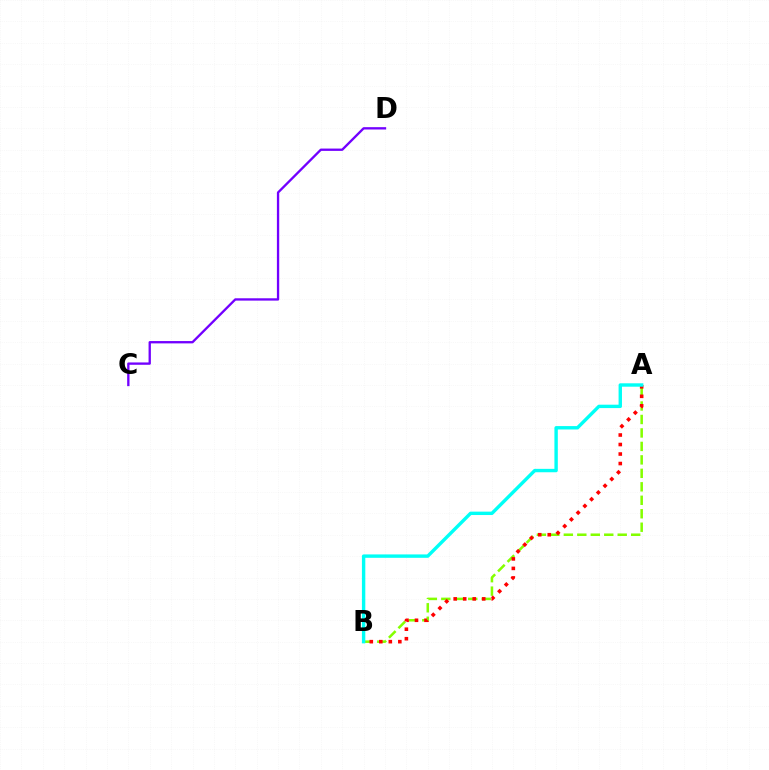{('A', 'B'): [{'color': '#84ff00', 'line_style': 'dashed', 'thickness': 1.83}, {'color': '#ff0000', 'line_style': 'dotted', 'thickness': 2.58}, {'color': '#00fff6', 'line_style': 'solid', 'thickness': 2.45}], ('C', 'D'): [{'color': '#7200ff', 'line_style': 'solid', 'thickness': 1.68}]}